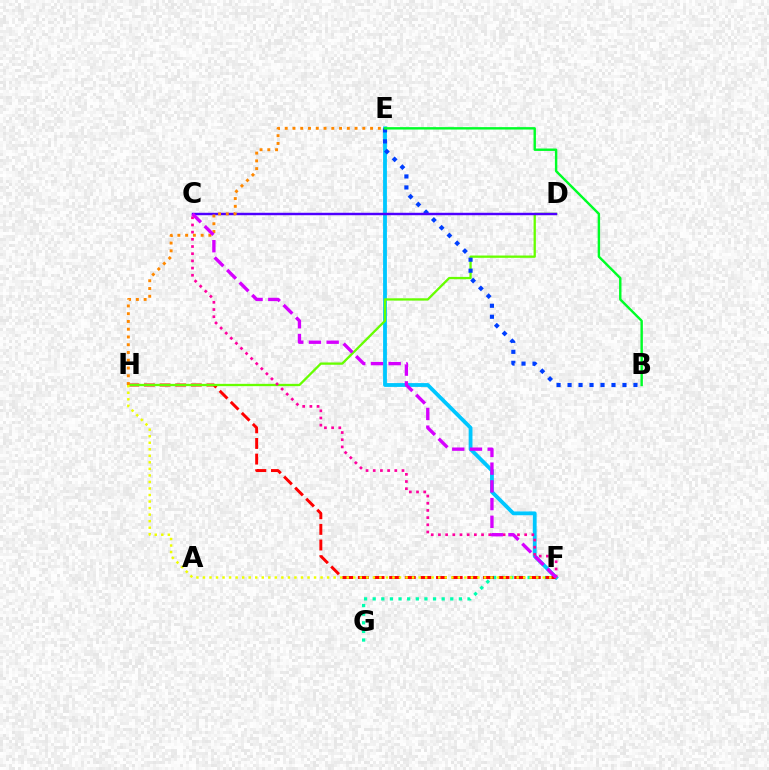{('F', 'G'): [{'color': '#00ffaf', 'line_style': 'dotted', 'thickness': 2.34}], ('E', 'F'): [{'color': '#00c7ff', 'line_style': 'solid', 'thickness': 2.75}], ('F', 'H'): [{'color': '#ff0000', 'line_style': 'dashed', 'thickness': 2.12}, {'color': '#eeff00', 'line_style': 'dotted', 'thickness': 1.78}], ('D', 'H'): [{'color': '#66ff00', 'line_style': 'solid', 'thickness': 1.66}], ('B', 'E'): [{'color': '#003fff', 'line_style': 'dotted', 'thickness': 2.98}, {'color': '#00ff27', 'line_style': 'solid', 'thickness': 1.74}], ('C', 'F'): [{'color': '#ff00a0', 'line_style': 'dotted', 'thickness': 1.95}, {'color': '#d600ff', 'line_style': 'dashed', 'thickness': 2.41}], ('C', 'D'): [{'color': '#4f00ff', 'line_style': 'solid', 'thickness': 1.76}], ('E', 'H'): [{'color': '#ff8800', 'line_style': 'dotted', 'thickness': 2.11}]}